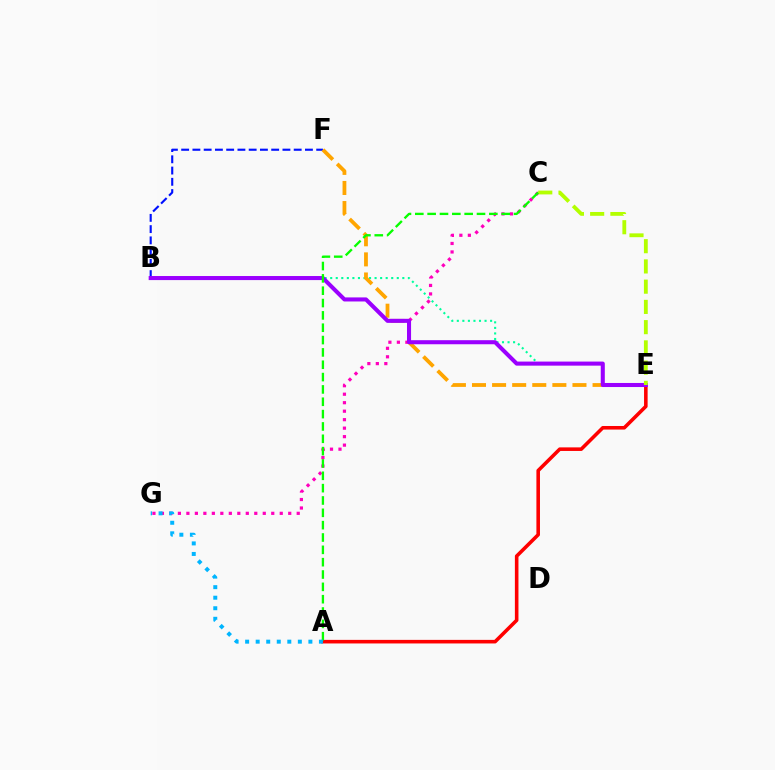{('B', 'F'): [{'color': '#0010ff', 'line_style': 'dashed', 'thickness': 1.53}], ('C', 'G'): [{'color': '#ff00bd', 'line_style': 'dotted', 'thickness': 2.31}], ('B', 'E'): [{'color': '#00ff9d', 'line_style': 'dotted', 'thickness': 1.51}, {'color': '#9b00ff', 'line_style': 'solid', 'thickness': 2.93}], ('E', 'F'): [{'color': '#ffa500', 'line_style': 'dashed', 'thickness': 2.73}], ('A', 'E'): [{'color': '#ff0000', 'line_style': 'solid', 'thickness': 2.57}], ('C', 'E'): [{'color': '#b3ff00', 'line_style': 'dashed', 'thickness': 2.75}], ('A', 'C'): [{'color': '#08ff00', 'line_style': 'dashed', 'thickness': 1.68}], ('A', 'G'): [{'color': '#00b5ff', 'line_style': 'dotted', 'thickness': 2.86}]}